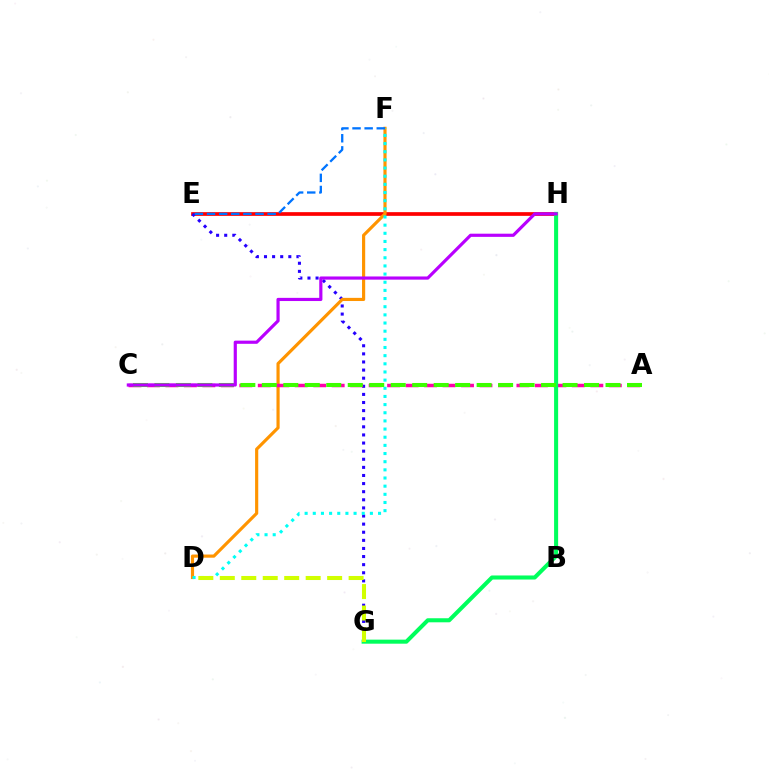{('E', 'H'): [{'color': '#ff0000', 'line_style': 'solid', 'thickness': 2.67}], ('E', 'G'): [{'color': '#2500ff', 'line_style': 'dotted', 'thickness': 2.2}], ('D', 'F'): [{'color': '#ff9400', 'line_style': 'solid', 'thickness': 2.27}, {'color': '#00fff6', 'line_style': 'dotted', 'thickness': 2.22}], ('A', 'C'): [{'color': '#ff00ac', 'line_style': 'dashed', 'thickness': 2.51}, {'color': '#3dff00', 'line_style': 'dashed', 'thickness': 2.92}], ('G', 'H'): [{'color': '#00ff5c', 'line_style': 'solid', 'thickness': 2.92}], ('D', 'G'): [{'color': '#d1ff00', 'line_style': 'dashed', 'thickness': 2.92}], ('C', 'H'): [{'color': '#b900ff', 'line_style': 'solid', 'thickness': 2.28}], ('E', 'F'): [{'color': '#0074ff', 'line_style': 'dashed', 'thickness': 1.65}]}